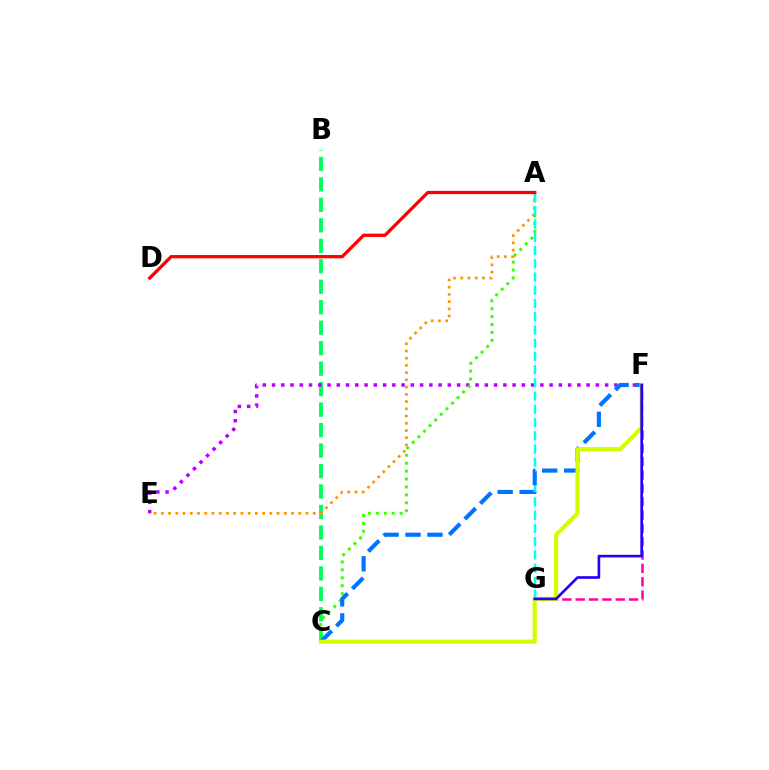{('B', 'C'): [{'color': '#00ff5c', 'line_style': 'dashed', 'thickness': 2.78}], ('A', 'E'): [{'color': '#ff9400', 'line_style': 'dotted', 'thickness': 1.96}], ('E', 'F'): [{'color': '#b900ff', 'line_style': 'dotted', 'thickness': 2.51}], ('A', 'C'): [{'color': '#3dff00', 'line_style': 'dotted', 'thickness': 2.15}], ('F', 'G'): [{'color': '#ff00ac', 'line_style': 'dashed', 'thickness': 1.81}, {'color': '#2500ff', 'line_style': 'solid', 'thickness': 1.91}], ('A', 'G'): [{'color': '#00fff6', 'line_style': 'dashed', 'thickness': 1.8}], ('A', 'D'): [{'color': '#ff0000', 'line_style': 'solid', 'thickness': 2.35}], ('C', 'F'): [{'color': '#0074ff', 'line_style': 'dashed', 'thickness': 2.99}, {'color': '#d1ff00', 'line_style': 'solid', 'thickness': 2.99}]}